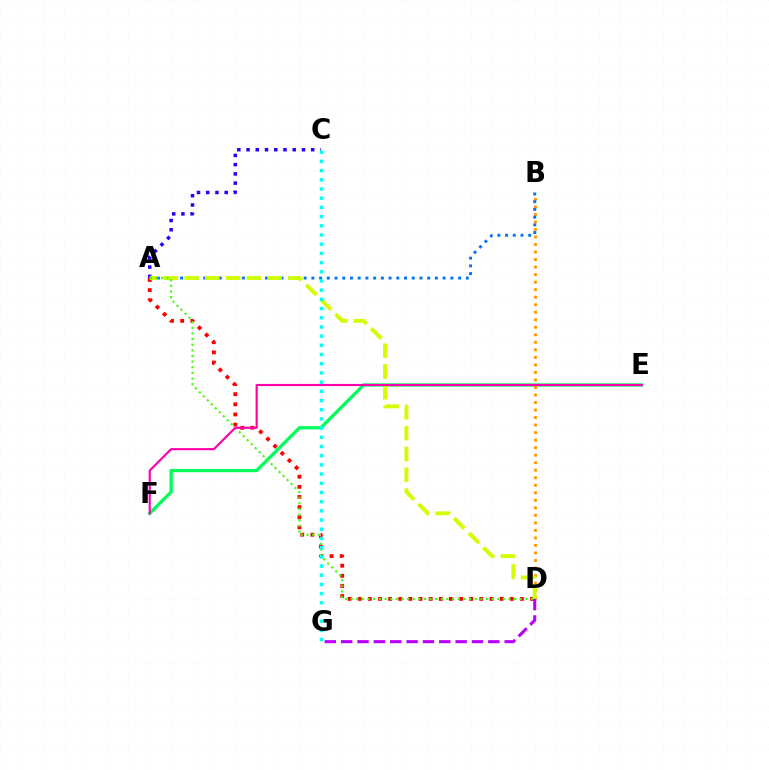{('A', 'D'): [{'color': '#ff0000', 'line_style': 'dotted', 'thickness': 2.75}, {'color': '#d1ff00', 'line_style': 'dashed', 'thickness': 2.82}, {'color': '#3dff00', 'line_style': 'dotted', 'thickness': 1.53}], ('E', 'F'): [{'color': '#00ff5c', 'line_style': 'solid', 'thickness': 2.38}, {'color': '#ff00ac', 'line_style': 'solid', 'thickness': 1.55}], ('B', 'D'): [{'color': '#ff9400', 'line_style': 'dotted', 'thickness': 2.04}], ('A', 'B'): [{'color': '#0074ff', 'line_style': 'dotted', 'thickness': 2.1}], ('A', 'C'): [{'color': '#2500ff', 'line_style': 'dotted', 'thickness': 2.51}], ('D', 'G'): [{'color': '#b900ff', 'line_style': 'dashed', 'thickness': 2.22}], ('C', 'G'): [{'color': '#00fff6', 'line_style': 'dotted', 'thickness': 2.5}]}